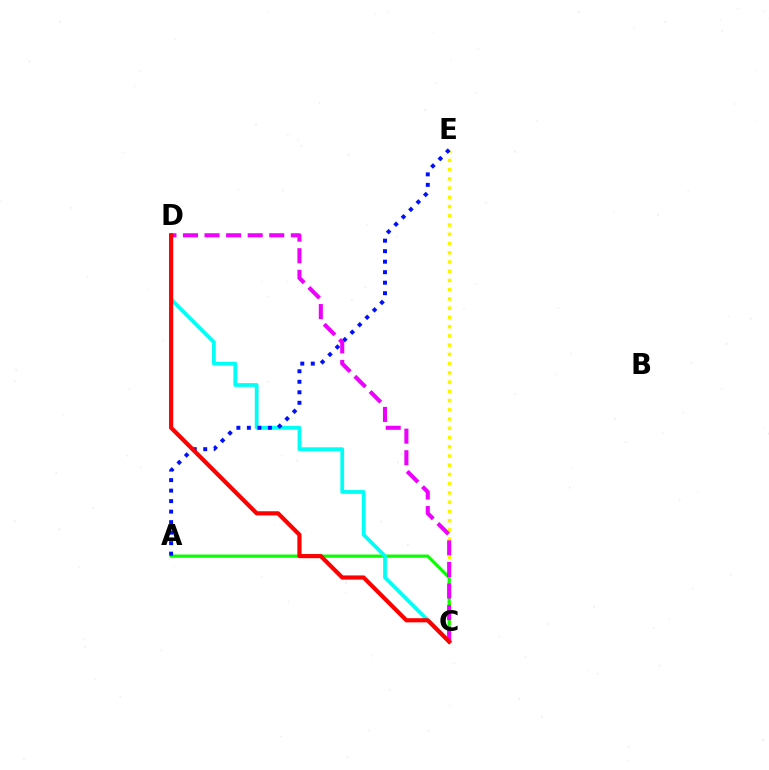{('C', 'E'): [{'color': '#fcf500', 'line_style': 'dotted', 'thickness': 2.51}], ('A', 'C'): [{'color': '#08ff00', 'line_style': 'solid', 'thickness': 2.27}], ('C', 'D'): [{'color': '#00fff6', 'line_style': 'solid', 'thickness': 2.71}, {'color': '#ee00ff', 'line_style': 'dashed', 'thickness': 2.93}, {'color': '#ff0000', 'line_style': 'solid', 'thickness': 3.0}], ('A', 'E'): [{'color': '#0010ff', 'line_style': 'dotted', 'thickness': 2.85}]}